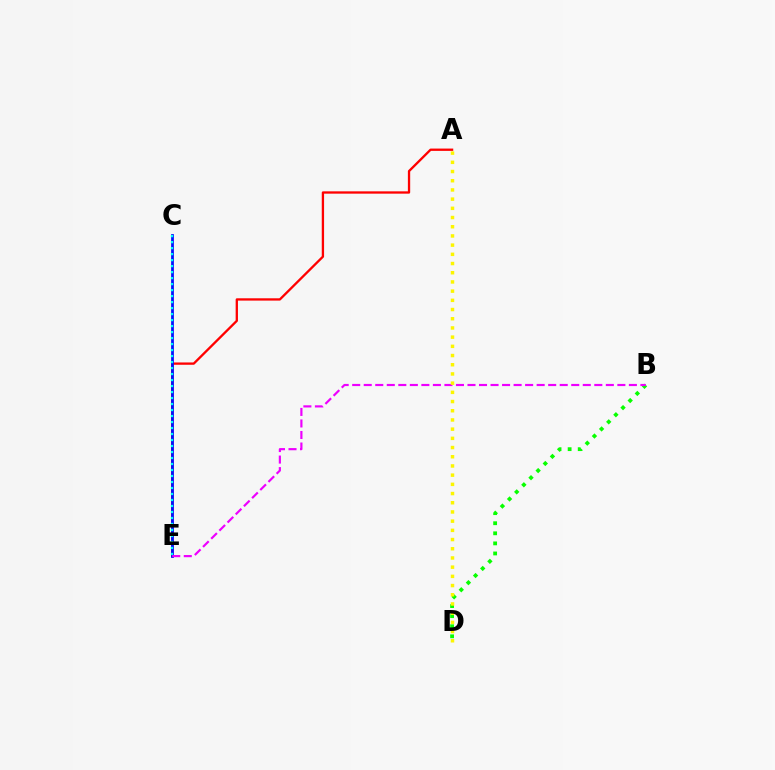{('B', 'D'): [{'color': '#08ff00', 'line_style': 'dotted', 'thickness': 2.74}], ('A', 'E'): [{'color': '#ff0000', 'line_style': 'solid', 'thickness': 1.67}], ('C', 'E'): [{'color': '#0010ff', 'line_style': 'solid', 'thickness': 1.97}, {'color': '#00fff6', 'line_style': 'dotted', 'thickness': 1.63}], ('B', 'E'): [{'color': '#ee00ff', 'line_style': 'dashed', 'thickness': 1.57}], ('A', 'D'): [{'color': '#fcf500', 'line_style': 'dotted', 'thickness': 2.5}]}